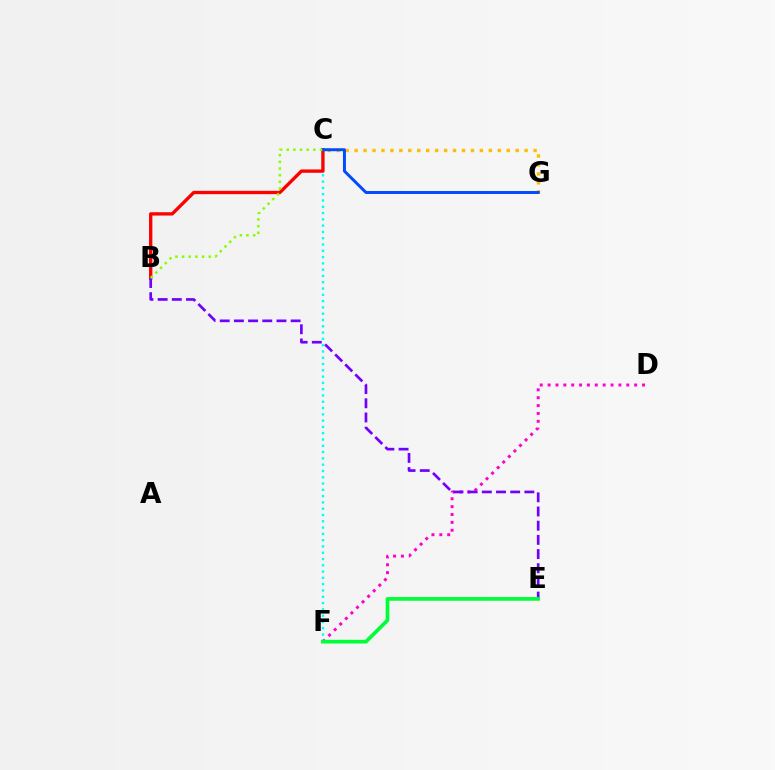{('D', 'F'): [{'color': '#ff00cf', 'line_style': 'dotted', 'thickness': 2.14}], ('C', 'F'): [{'color': '#00fff6', 'line_style': 'dotted', 'thickness': 1.71}], ('C', 'G'): [{'color': '#ffbd00', 'line_style': 'dotted', 'thickness': 2.43}, {'color': '#004bff', 'line_style': 'solid', 'thickness': 2.13}], ('B', 'C'): [{'color': '#ff0000', 'line_style': 'solid', 'thickness': 2.4}, {'color': '#84ff00', 'line_style': 'dotted', 'thickness': 1.81}], ('B', 'E'): [{'color': '#7200ff', 'line_style': 'dashed', 'thickness': 1.93}], ('E', 'F'): [{'color': '#00ff39', 'line_style': 'solid', 'thickness': 2.67}]}